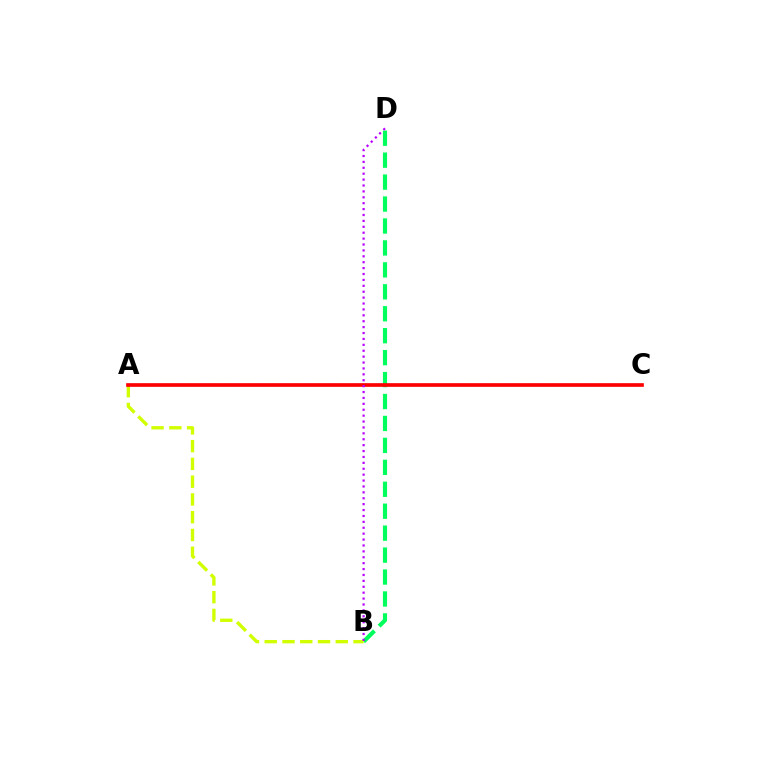{('A', 'C'): [{'color': '#0074ff', 'line_style': 'dashed', 'thickness': 1.59}, {'color': '#ff0000', 'line_style': 'solid', 'thickness': 2.63}], ('B', 'D'): [{'color': '#00ff5c', 'line_style': 'dashed', 'thickness': 2.98}, {'color': '#b900ff', 'line_style': 'dotted', 'thickness': 1.6}], ('A', 'B'): [{'color': '#d1ff00', 'line_style': 'dashed', 'thickness': 2.41}]}